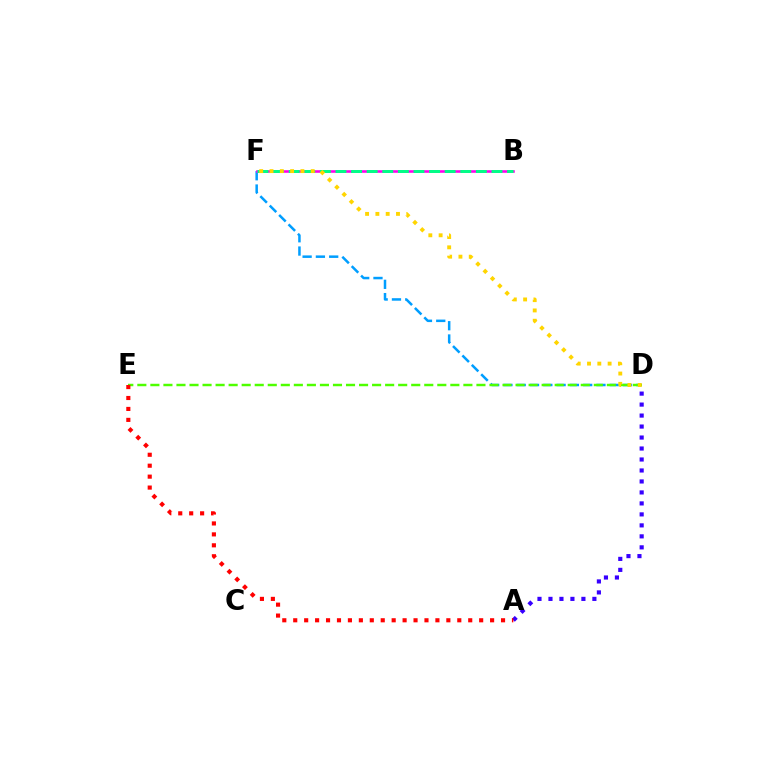{('D', 'F'): [{'color': '#009eff', 'line_style': 'dashed', 'thickness': 1.81}, {'color': '#ffd500', 'line_style': 'dotted', 'thickness': 2.8}], ('D', 'E'): [{'color': '#4fff00', 'line_style': 'dashed', 'thickness': 1.77}], ('A', 'D'): [{'color': '#3700ff', 'line_style': 'dotted', 'thickness': 2.98}], ('B', 'F'): [{'color': '#ff00ed', 'line_style': 'solid', 'thickness': 1.86}, {'color': '#00ff86', 'line_style': 'dashed', 'thickness': 2.12}], ('A', 'E'): [{'color': '#ff0000', 'line_style': 'dotted', 'thickness': 2.97}]}